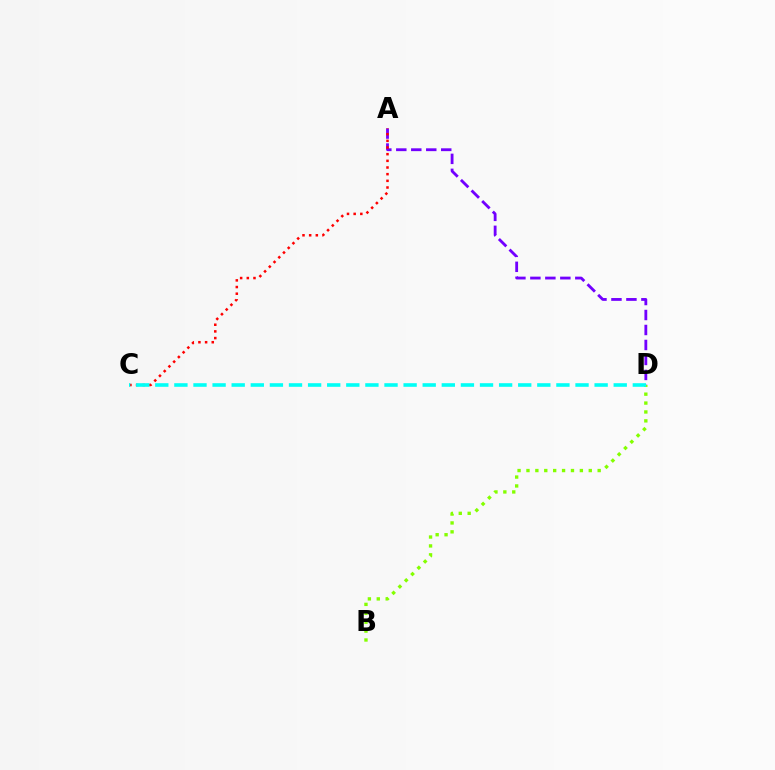{('A', 'D'): [{'color': '#7200ff', 'line_style': 'dashed', 'thickness': 2.04}], ('A', 'C'): [{'color': '#ff0000', 'line_style': 'dotted', 'thickness': 1.81}], ('B', 'D'): [{'color': '#84ff00', 'line_style': 'dotted', 'thickness': 2.42}], ('C', 'D'): [{'color': '#00fff6', 'line_style': 'dashed', 'thickness': 2.59}]}